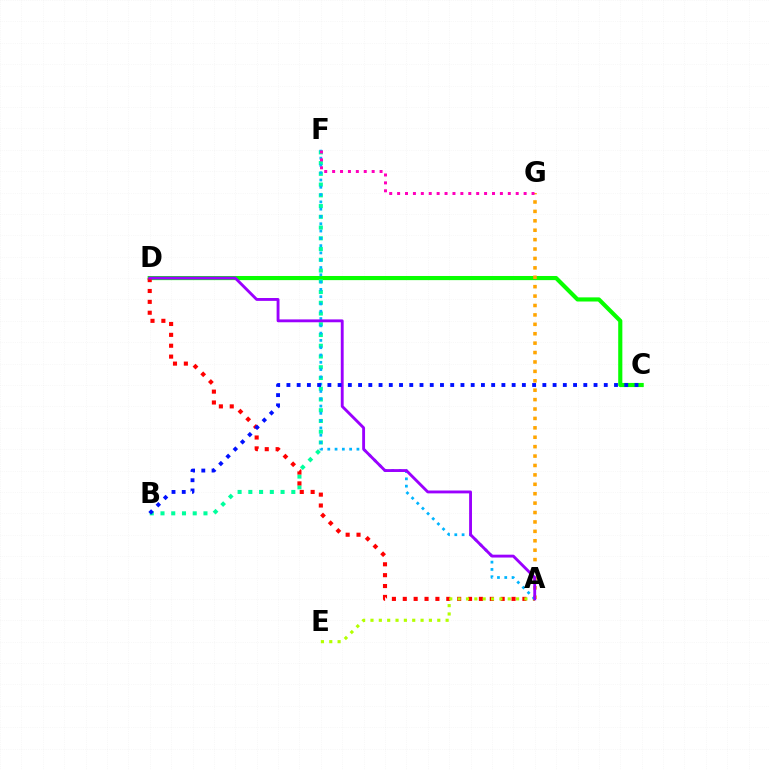{('C', 'D'): [{'color': '#08ff00', 'line_style': 'solid', 'thickness': 2.98}], ('B', 'F'): [{'color': '#00ff9d', 'line_style': 'dotted', 'thickness': 2.92}], ('A', 'D'): [{'color': '#ff0000', 'line_style': 'dotted', 'thickness': 2.96}, {'color': '#9b00ff', 'line_style': 'solid', 'thickness': 2.06}], ('A', 'G'): [{'color': '#ffa500', 'line_style': 'dotted', 'thickness': 2.56}], ('A', 'E'): [{'color': '#b3ff00', 'line_style': 'dotted', 'thickness': 2.27}], ('A', 'F'): [{'color': '#00b5ff', 'line_style': 'dotted', 'thickness': 1.98}], ('F', 'G'): [{'color': '#ff00bd', 'line_style': 'dotted', 'thickness': 2.15}], ('B', 'C'): [{'color': '#0010ff', 'line_style': 'dotted', 'thickness': 2.78}]}